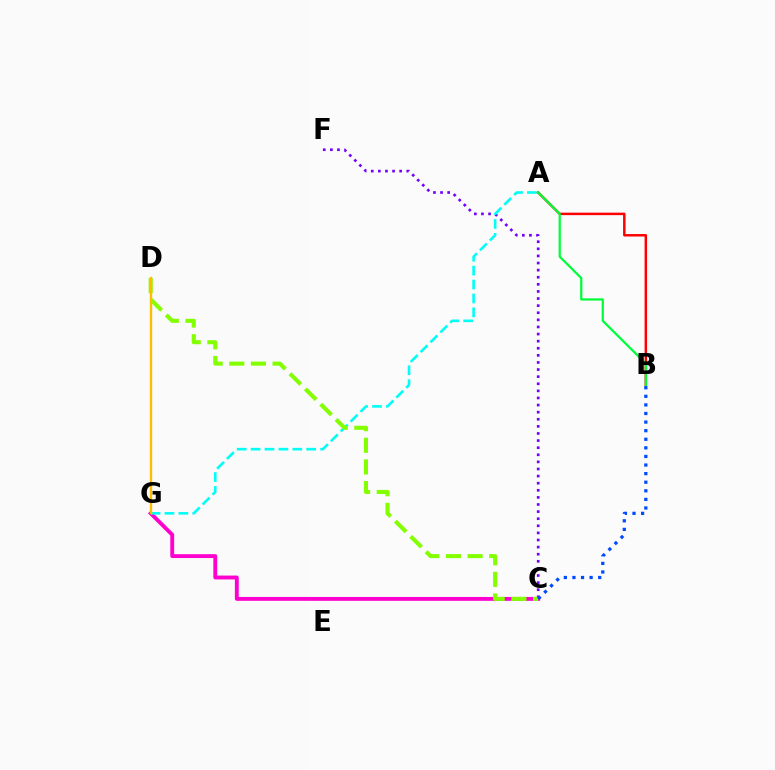{('C', 'F'): [{'color': '#7200ff', 'line_style': 'dotted', 'thickness': 1.93}], ('C', 'G'): [{'color': '#ff00cf', 'line_style': 'solid', 'thickness': 2.78}], ('A', 'G'): [{'color': '#00fff6', 'line_style': 'dashed', 'thickness': 1.89}], ('C', 'D'): [{'color': '#84ff00', 'line_style': 'dashed', 'thickness': 2.94}], ('A', 'B'): [{'color': '#ff0000', 'line_style': 'solid', 'thickness': 1.79}, {'color': '#00ff39', 'line_style': 'solid', 'thickness': 1.62}], ('B', 'C'): [{'color': '#004bff', 'line_style': 'dotted', 'thickness': 2.33}], ('D', 'G'): [{'color': '#ffbd00', 'line_style': 'solid', 'thickness': 1.7}]}